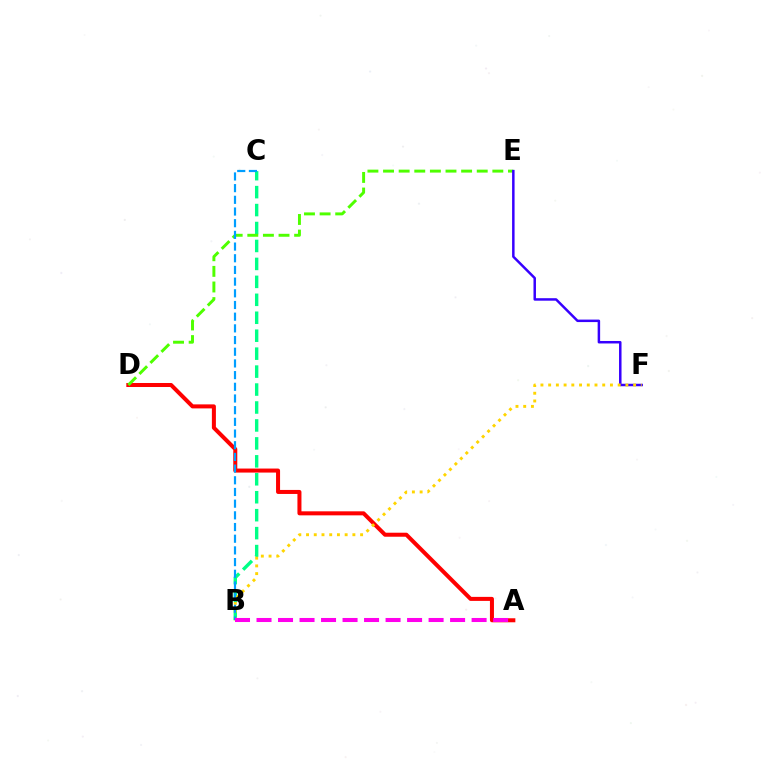{('A', 'D'): [{'color': '#ff0000', 'line_style': 'solid', 'thickness': 2.89}], ('B', 'C'): [{'color': '#00ff86', 'line_style': 'dashed', 'thickness': 2.44}, {'color': '#009eff', 'line_style': 'dashed', 'thickness': 1.59}], ('D', 'E'): [{'color': '#4fff00', 'line_style': 'dashed', 'thickness': 2.12}], ('E', 'F'): [{'color': '#3700ff', 'line_style': 'solid', 'thickness': 1.79}], ('B', 'F'): [{'color': '#ffd500', 'line_style': 'dotted', 'thickness': 2.1}], ('A', 'B'): [{'color': '#ff00ed', 'line_style': 'dashed', 'thickness': 2.92}]}